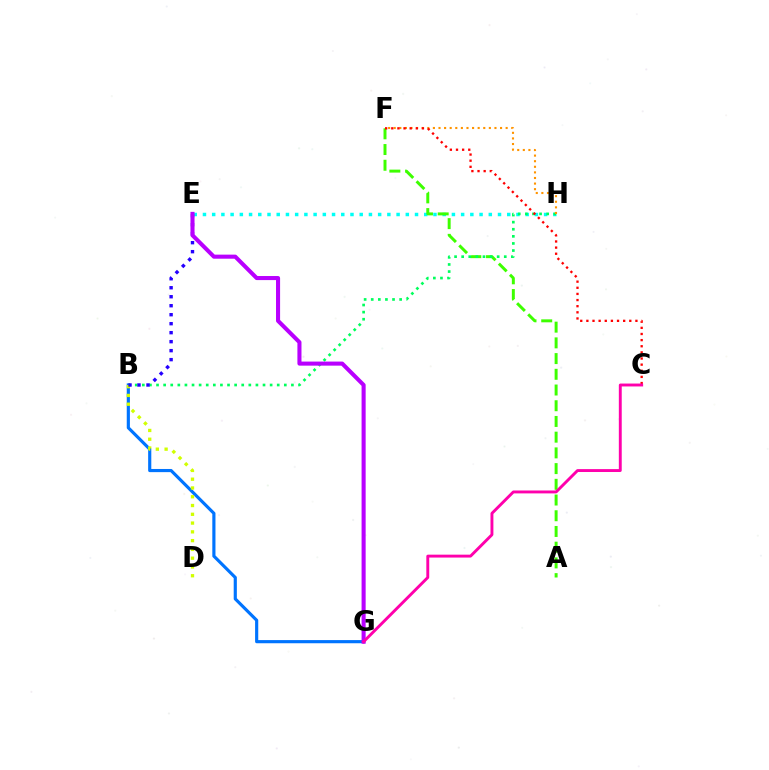{('E', 'H'): [{'color': '#00fff6', 'line_style': 'dotted', 'thickness': 2.51}], ('B', 'G'): [{'color': '#0074ff', 'line_style': 'solid', 'thickness': 2.27}], ('A', 'F'): [{'color': '#3dff00', 'line_style': 'dashed', 'thickness': 2.14}], ('B', 'H'): [{'color': '#00ff5c', 'line_style': 'dotted', 'thickness': 1.93}], ('B', 'D'): [{'color': '#d1ff00', 'line_style': 'dotted', 'thickness': 2.38}], ('F', 'H'): [{'color': '#ff9400', 'line_style': 'dotted', 'thickness': 1.52}], ('C', 'F'): [{'color': '#ff0000', 'line_style': 'dotted', 'thickness': 1.67}], ('B', 'E'): [{'color': '#2500ff', 'line_style': 'dotted', 'thickness': 2.44}], ('E', 'G'): [{'color': '#b900ff', 'line_style': 'solid', 'thickness': 2.93}], ('C', 'G'): [{'color': '#ff00ac', 'line_style': 'solid', 'thickness': 2.09}]}